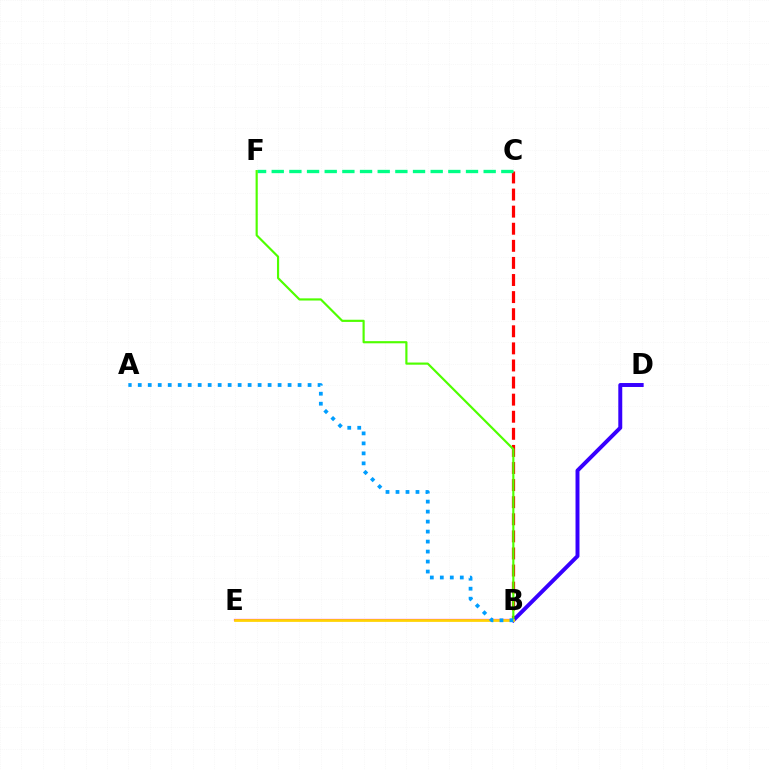{('B', 'C'): [{'color': '#ff0000', 'line_style': 'dashed', 'thickness': 2.32}], ('B', 'E'): [{'color': '#ff00ed', 'line_style': 'solid', 'thickness': 1.6}, {'color': '#ffd500', 'line_style': 'solid', 'thickness': 1.96}], ('C', 'F'): [{'color': '#00ff86', 'line_style': 'dashed', 'thickness': 2.4}], ('B', 'D'): [{'color': '#3700ff', 'line_style': 'solid', 'thickness': 2.84}], ('B', 'F'): [{'color': '#4fff00', 'line_style': 'solid', 'thickness': 1.56}], ('A', 'B'): [{'color': '#009eff', 'line_style': 'dotted', 'thickness': 2.71}]}